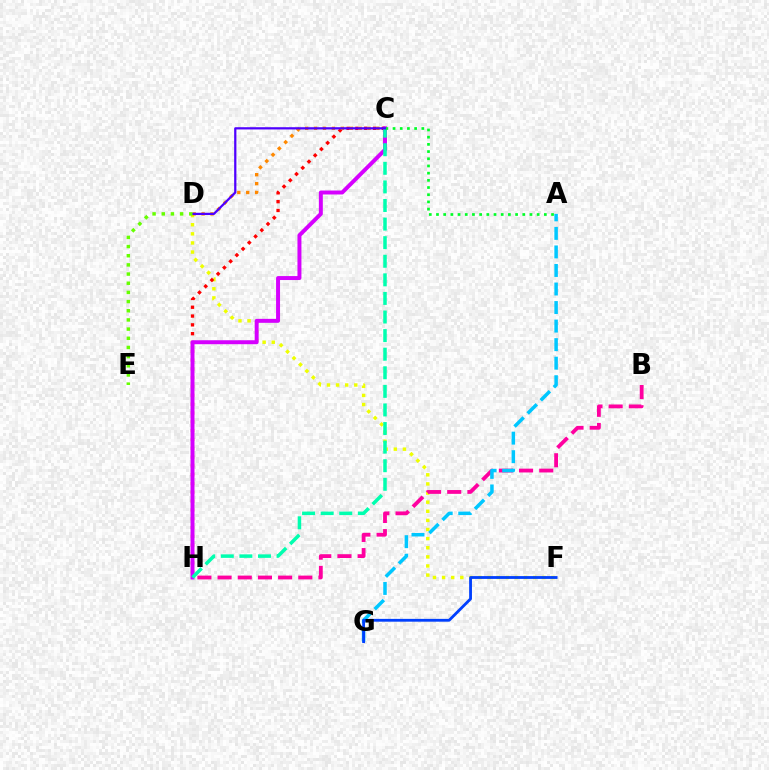{('D', 'F'): [{'color': '#eeff00', 'line_style': 'dotted', 'thickness': 2.48}], ('C', 'H'): [{'color': '#ff0000', 'line_style': 'dotted', 'thickness': 2.39}, {'color': '#d600ff', 'line_style': 'solid', 'thickness': 2.85}, {'color': '#00ffaf', 'line_style': 'dashed', 'thickness': 2.53}], ('B', 'H'): [{'color': '#ff00a0', 'line_style': 'dashed', 'thickness': 2.74}], ('A', 'G'): [{'color': '#00c7ff', 'line_style': 'dashed', 'thickness': 2.52}], ('C', 'D'): [{'color': '#ff8800', 'line_style': 'dotted', 'thickness': 2.42}, {'color': '#4f00ff', 'line_style': 'solid', 'thickness': 1.61}], ('A', 'C'): [{'color': '#00ff27', 'line_style': 'dotted', 'thickness': 1.95}], ('D', 'E'): [{'color': '#66ff00', 'line_style': 'dotted', 'thickness': 2.49}], ('F', 'G'): [{'color': '#003fff', 'line_style': 'solid', 'thickness': 2.02}]}